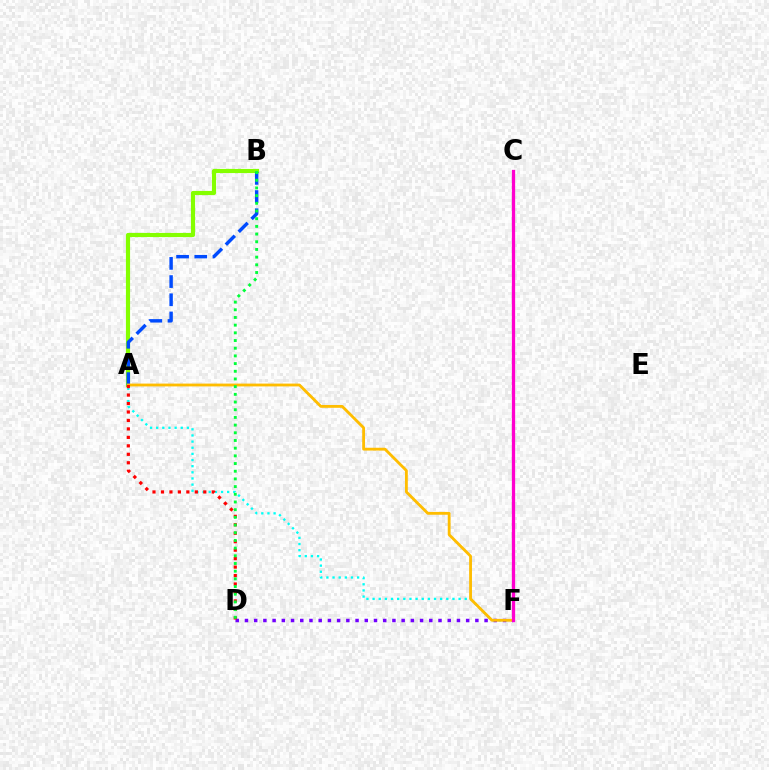{('A', 'B'): [{'color': '#84ff00', 'line_style': 'solid', 'thickness': 2.99}, {'color': '#004bff', 'line_style': 'dashed', 'thickness': 2.47}], ('A', 'F'): [{'color': '#00fff6', 'line_style': 'dotted', 'thickness': 1.67}, {'color': '#ffbd00', 'line_style': 'solid', 'thickness': 2.03}], ('D', 'F'): [{'color': '#7200ff', 'line_style': 'dotted', 'thickness': 2.5}], ('A', 'D'): [{'color': '#ff0000', 'line_style': 'dotted', 'thickness': 2.3}], ('C', 'F'): [{'color': '#ff00cf', 'line_style': 'solid', 'thickness': 2.36}], ('B', 'D'): [{'color': '#00ff39', 'line_style': 'dotted', 'thickness': 2.09}]}